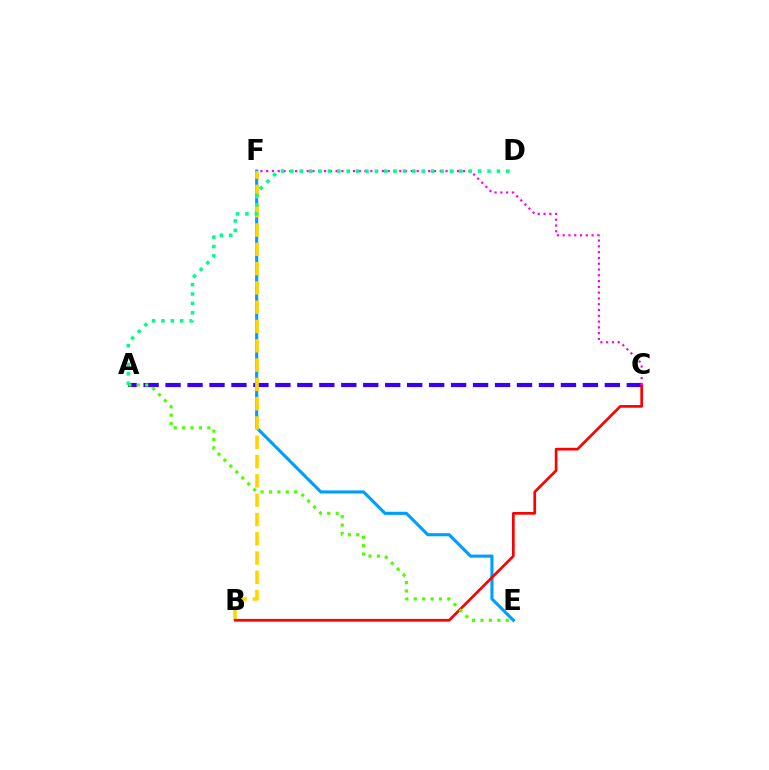{('A', 'C'): [{'color': '#3700ff', 'line_style': 'dashed', 'thickness': 2.98}], ('E', 'F'): [{'color': '#009eff', 'line_style': 'solid', 'thickness': 2.25}], ('B', 'F'): [{'color': '#ffd500', 'line_style': 'dashed', 'thickness': 2.62}], ('B', 'C'): [{'color': '#ff0000', 'line_style': 'solid', 'thickness': 1.94}], ('C', 'F'): [{'color': '#ff00ed', 'line_style': 'dotted', 'thickness': 1.57}], ('A', 'E'): [{'color': '#4fff00', 'line_style': 'dotted', 'thickness': 2.28}], ('A', 'D'): [{'color': '#00ff86', 'line_style': 'dotted', 'thickness': 2.55}]}